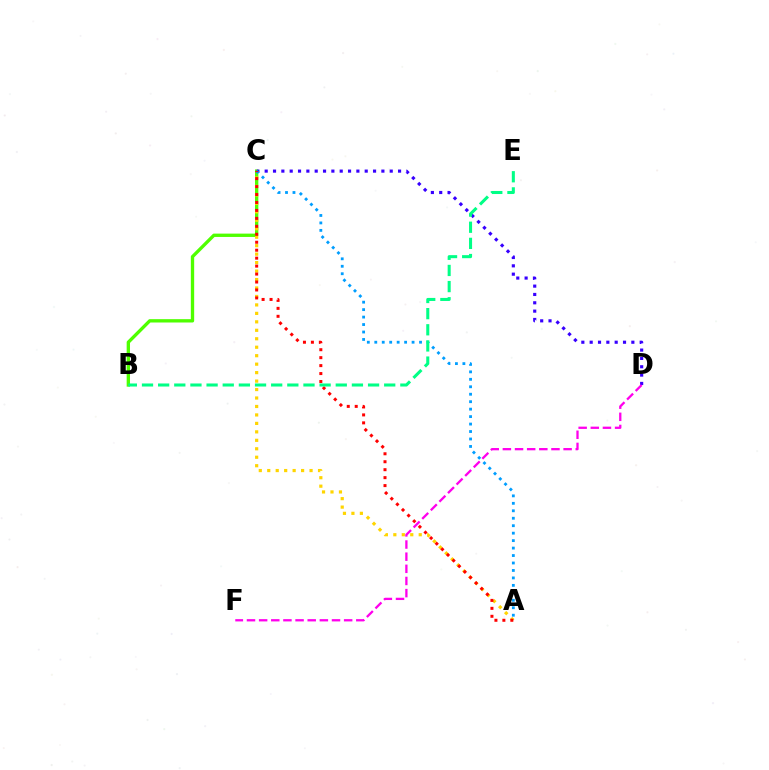{('B', 'C'): [{'color': '#4fff00', 'line_style': 'solid', 'thickness': 2.4}], ('C', 'D'): [{'color': '#3700ff', 'line_style': 'dotted', 'thickness': 2.26}], ('A', 'C'): [{'color': '#ffd500', 'line_style': 'dotted', 'thickness': 2.3}, {'color': '#009eff', 'line_style': 'dotted', 'thickness': 2.03}, {'color': '#ff0000', 'line_style': 'dotted', 'thickness': 2.16}], ('B', 'E'): [{'color': '#00ff86', 'line_style': 'dashed', 'thickness': 2.19}], ('D', 'F'): [{'color': '#ff00ed', 'line_style': 'dashed', 'thickness': 1.65}]}